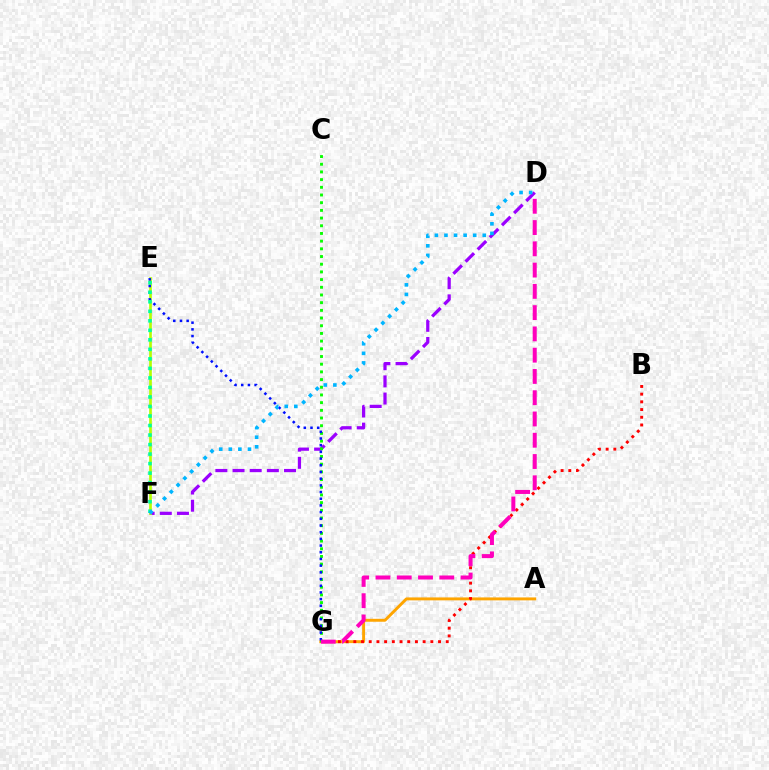{('A', 'G'): [{'color': '#ffa500', 'line_style': 'solid', 'thickness': 2.11}], ('D', 'F'): [{'color': '#9b00ff', 'line_style': 'dashed', 'thickness': 2.33}, {'color': '#00b5ff', 'line_style': 'dotted', 'thickness': 2.6}], ('B', 'G'): [{'color': '#ff0000', 'line_style': 'dotted', 'thickness': 2.09}], ('E', 'F'): [{'color': '#b3ff00', 'line_style': 'solid', 'thickness': 1.93}, {'color': '#00ff9d', 'line_style': 'dotted', 'thickness': 2.59}], ('C', 'G'): [{'color': '#08ff00', 'line_style': 'dotted', 'thickness': 2.09}], ('E', 'G'): [{'color': '#0010ff', 'line_style': 'dotted', 'thickness': 1.82}], ('D', 'G'): [{'color': '#ff00bd', 'line_style': 'dashed', 'thickness': 2.89}]}